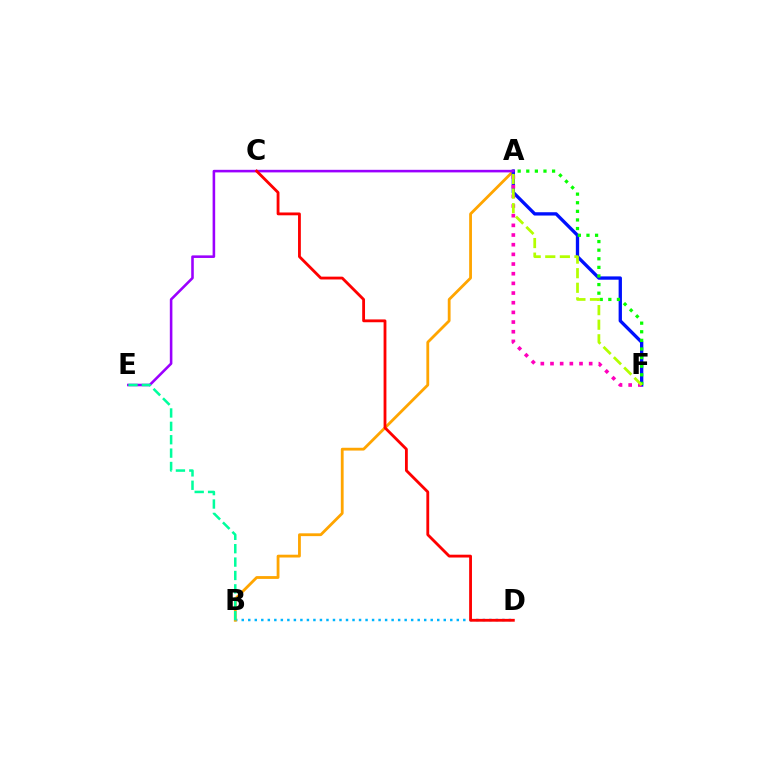{('B', 'D'): [{'color': '#00b5ff', 'line_style': 'dotted', 'thickness': 1.77}], ('A', 'B'): [{'color': '#ffa500', 'line_style': 'solid', 'thickness': 2.02}], ('A', 'F'): [{'color': '#0010ff', 'line_style': 'solid', 'thickness': 2.39}, {'color': '#08ff00', 'line_style': 'dotted', 'thickness': 2.34}, {'color': '#ff00bd', 'line_style': 'dotted', 'thickness': 2.63}, {'color': '#b3ff00', 'line_style': 'dashed', 'thickness': 1.98}], ('A', 'E'): [{'color': '#9b00ff', 'line_style': 'solid', 'thickness': 1.86}], ('B', 'E'): [{'color': '#00ff9d', 'line_style': 'dashed', 'thickness': 1.82}], ('C', 'D'): [{'color': '#ff0000', 'line_style': 'solid', 'thickness': 2.03}]}